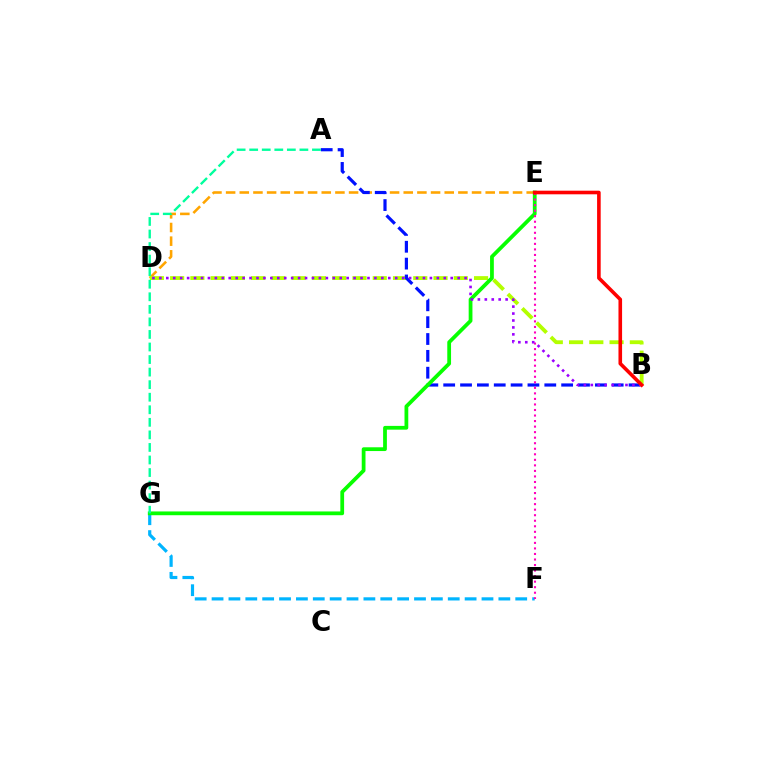{('D', 'E'): [{'color': '#ffa500', 'line_style': 'dashed', 'thickness': 1.86}], ('F', 'G'): [{'color': '#00b5ff', 'line_style': 'dashed', 'thickness': 2.29}], ('B', 'D'): [{'color': '#b3ff00', 'line_style': 'dashed', 'thickness': 2.75}, {'color': '#9b00ff', 'line_style': 'dotted', 'thickness': 1.88}], ('A', 'B'): [{'color': '#0010ff', 'line_style': 'dashed', 'thickness': 2.29}], ('E', 'G'): [{'color': '#08ff00', 'line_style': 'solid', 'thickness': 2.71}], ('E', 'F'): [{'color': '#ff00bd', 'line_style': 'dotted', 'thickness': 1.5}], ('A', 'G'): [{'color': '#00ff9d', 'line_style': 'dashed', 'thickness': 1.71}], ('B', 'E'): [{'color': '#ff0000', 'line_style': 'solid', 'thickness': 2.6}]}